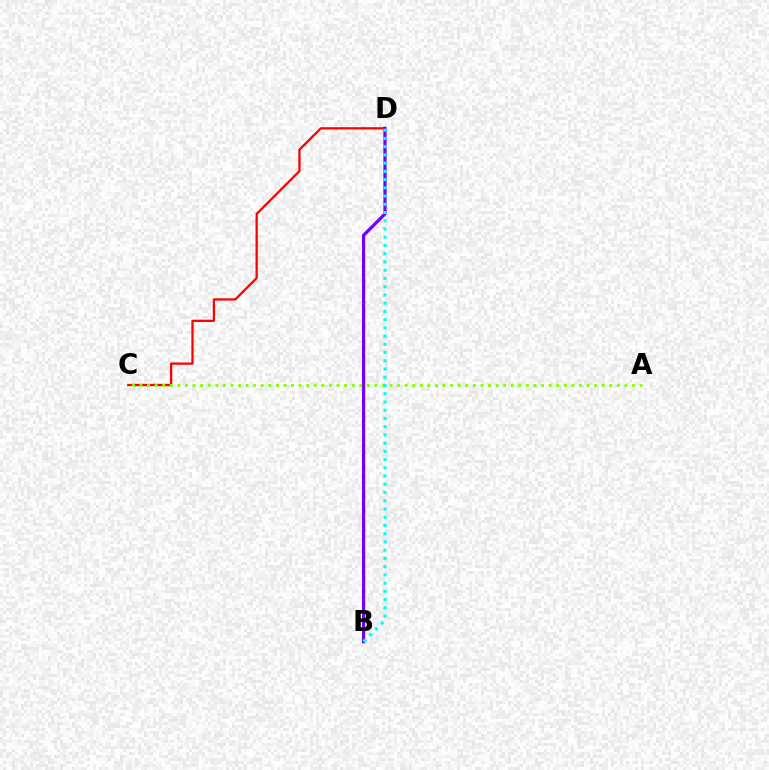{('C', 'D'): [{'color': '#ff0000', 'line_style': 'solid', 'thickness': 1.63}], ('B', 'D'): [{'color': '#7200ff', 'line_style': 'solid', 'thickness': 2.32}, {'color': '#00fff6', 'line_style': 'dotted', 'thickness': 2.24}], ('A', 'C'): [{'color': '#84ff00', 'line_style': 'dotted', 'thickness': 2.06}]}